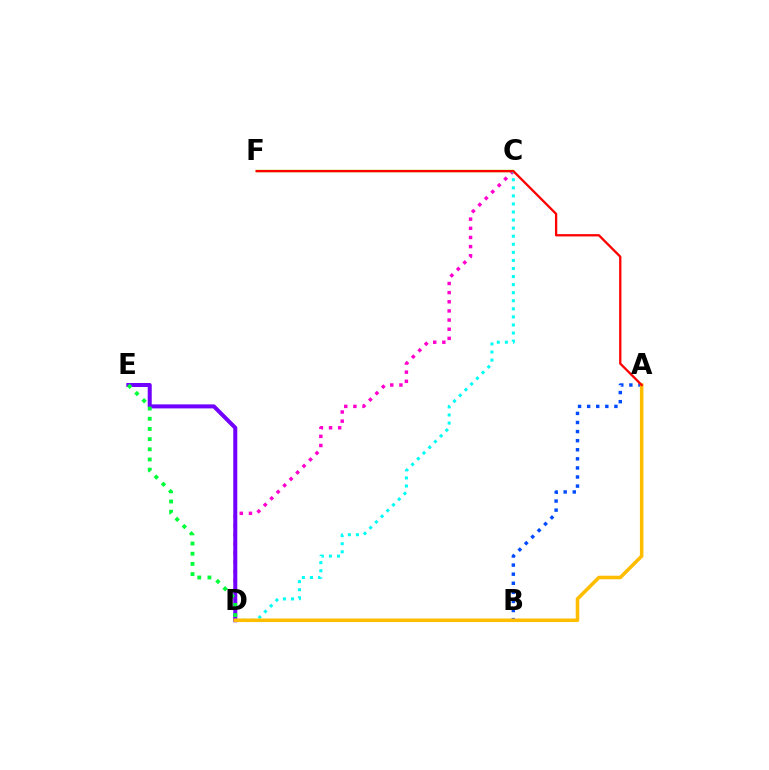{('C', 'D'): [{'color': '#ff00cf', 'line_style': 'dotted', 'thickness': 2.49}, {'color': '#00fff6', 'line_style': 'dotted', 'thickness': 2.19}], ('D', 'E'): [{'color': '#7200ff', 'line_style': 'solid', 'thickness': 2.89}, {'color': '#00ff39', 'line_style': 'dotted', 'thickness': 2.77}], ('C', 'F'): [{'color': '#84ff00', 'line_style': 'solid', 'thickness': 1.73}], ('A', 'B'): [{'color': '#004bff', 'line_style': 'dotted', 'thickness': 2.47}], ('A', 'D'): [{'color': '#ffbd00', 'line_style': 'solid', 'thickness': 2.55}], ('A', 'F'): [{'color': '#ff0000', 'line_style': 'solid', 'thickness': 1.66}]}